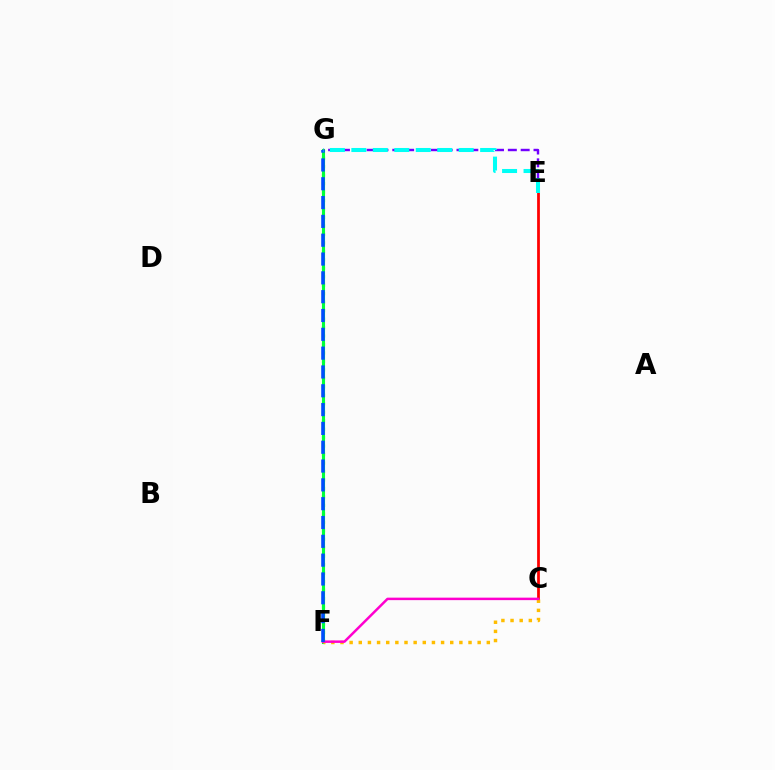{('F', 'G'): [{'color': '#84ff00', 'line_style': 'dotted', 'thickness': 2.3}, {'color': '#00ff39', 'line_style': 'solid', 'thickness': 2.24}, {'color': '#004bff', 'line_style': 'dashed', 'thickness': 2.56}], ('C', 'E'): [{'color': '#ff0000', 'line_style': 'solid', 'thickness': 1.99}], ('C', 'F'): [{'color': '#ffbd00', 'line_style': 'dotted', 'thickness': 2.48}, {'color': '#ff00cf', 'line_style': 'solid', 'thickness': 1.79}], ('E', 'G'): [{'color': '#7200ff', 'line_style': 'dashed', 'thickness': 1.74}, {'color': '#00fff6', 'line_style': 'dashed', 'thickness': 2.92}]}